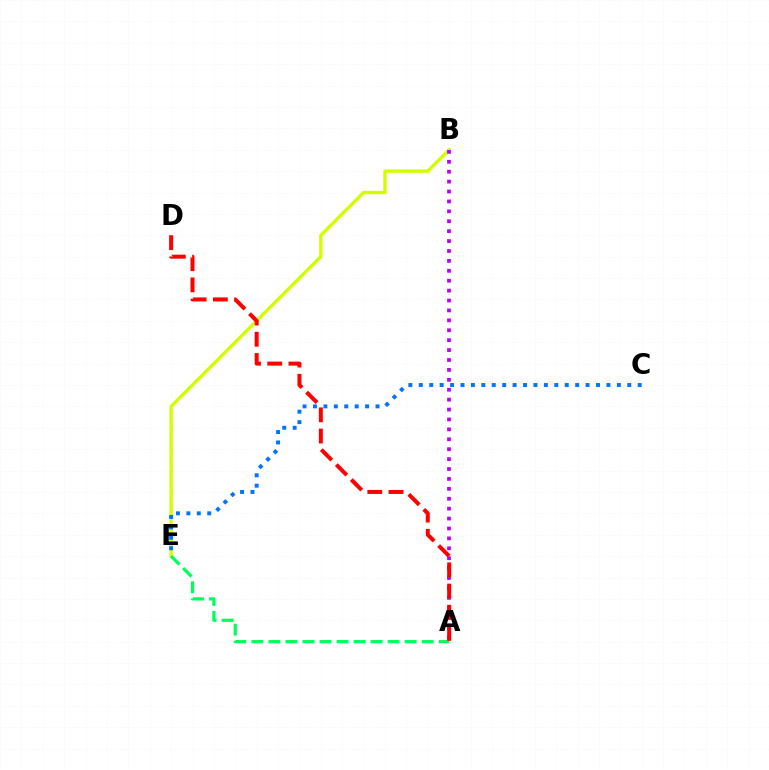{('B', 'E'): [{'color': '#d1ff00', 'line_style': 'solid', 'thickness': 2.43}], ('A', 'B'): [{'color': '#b900ff', 'line_style': 'dotted', 'thickness': 2.69}], ('C', 'E'): [{'color': '#0074ff', 'line_style': 'dotted', 'thickness': 2.83}], ('A', 'E'): [{'color': '#00ff5c', 'line_style': 'dashed', 'thickness': 2.31}], ('A', 'D'): [{'color': '#ff0000', 'line_style': 'dashed', 'thickness': 2.88}]}